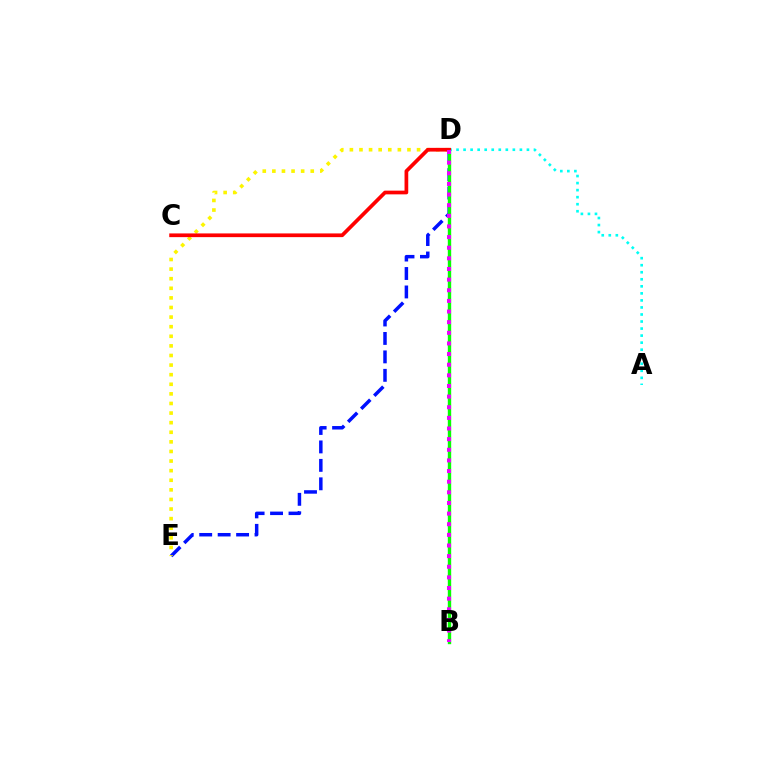{('D', 'E'): [{'color': '#0010ff', 'line_style': 'dashed', 'thickness': 2.51}, {'color': '#fcf500', 'line_style': 'dotted', 'thickness': 2.61}], ('B', 'D'): [{'color': '#08ff00', 'line_style': 'solid', 'thickness': 2.43}, {'color': '#ee00ff', 'line_style': 'dotted', 'thickness': 2.89}], ('A', 'D'): [{'color': '#00fff6', 'line_style': 'dotted', 'thickness': 1.91}], ('C', 'D'): [{'color': '#ff0000', 'line_style': 'solid', 'thickness': 2.67}]}